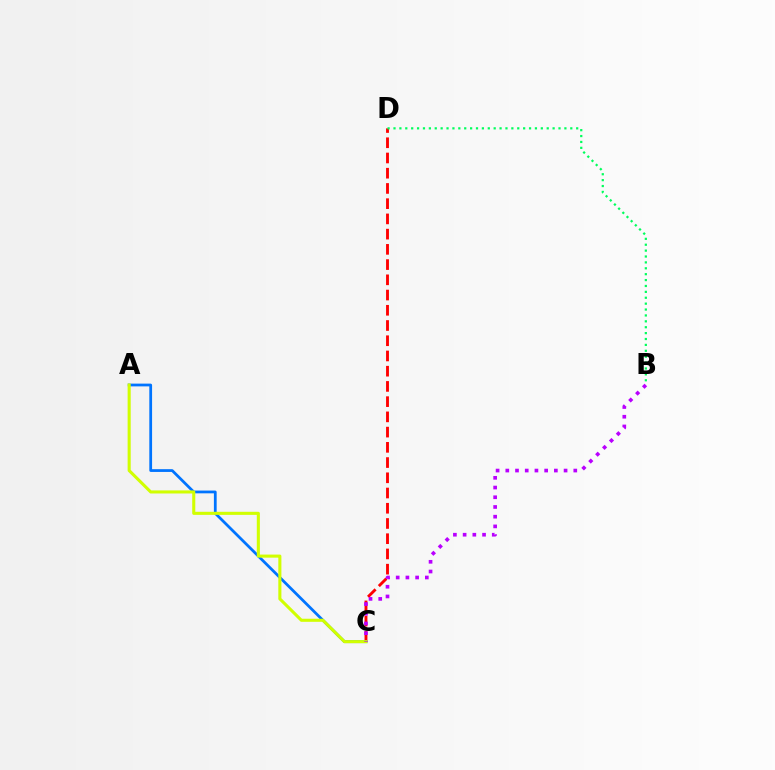{('C', 'D'): [{'color': '#ff0000', 'line_style': 'dashed', 'thickness': 2.07}], ('A', 'C'): [{'color': '#0074ff', 'line_style': 'solid', 'thickness': 1.99}, {'color': '#d1ff00', 'line_style': 'solid', 'thickness': 2.22}], ('B', 'D'): [{'color': '#00ff5c', 'line_style': 'dotted', 'thickness': 1.6}], ('B', 'C'): [{'color': '#b900ff', 'line_style': 'dotted', 'thickness': 2.64}]}